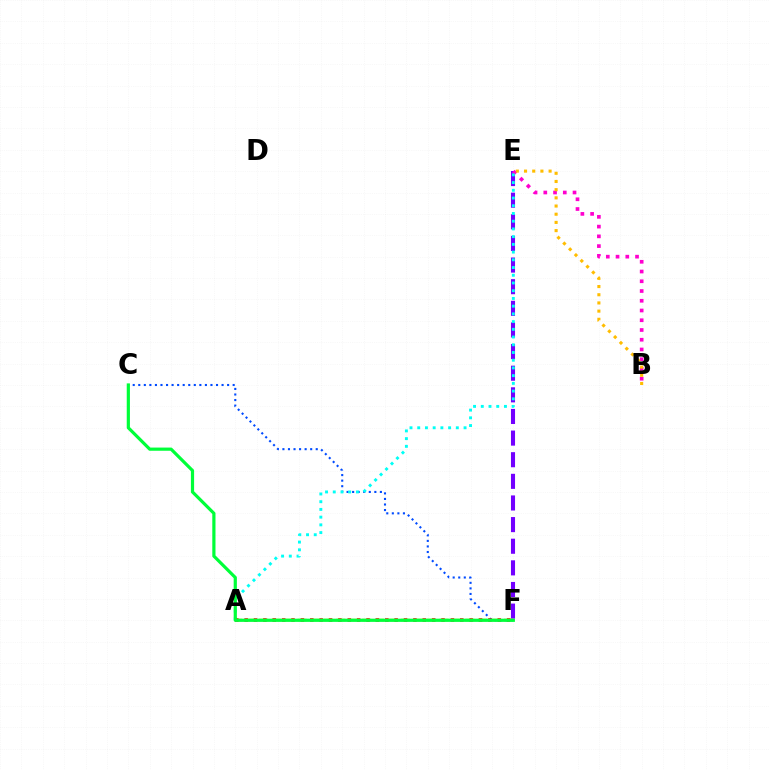{('E', 'F'): [{'color': '#7200ff', 'line_style': 'dashed', 'thickness': 2.94}], ('A', 'F'): [{'color': '#84ff00', 'line_style': 'dashed', 'thickness': 1.75}, {'color': '#ff0000', 'line_style': 'dotted', 'thickness': 2.55}], ('C', 'F'): [{'color': '#004bff', 'line_style': 'dotted', 'thickness': 1.51}, {'color': '#00ff39', 'line_style': 'solid', 'thickness': 2.3}], ('B', 'E'): [{'color': '#ff00cf', 'line_style': 'dotted', 'thickness': 2.65}, {'color': '#ffbd00', 'line_style': 'dotted', 'thickness': 2.22}], ('A', 'E'): [{'color': '#00fff6', 'line_style': 'dotted', 'thickness': 2.1}]}